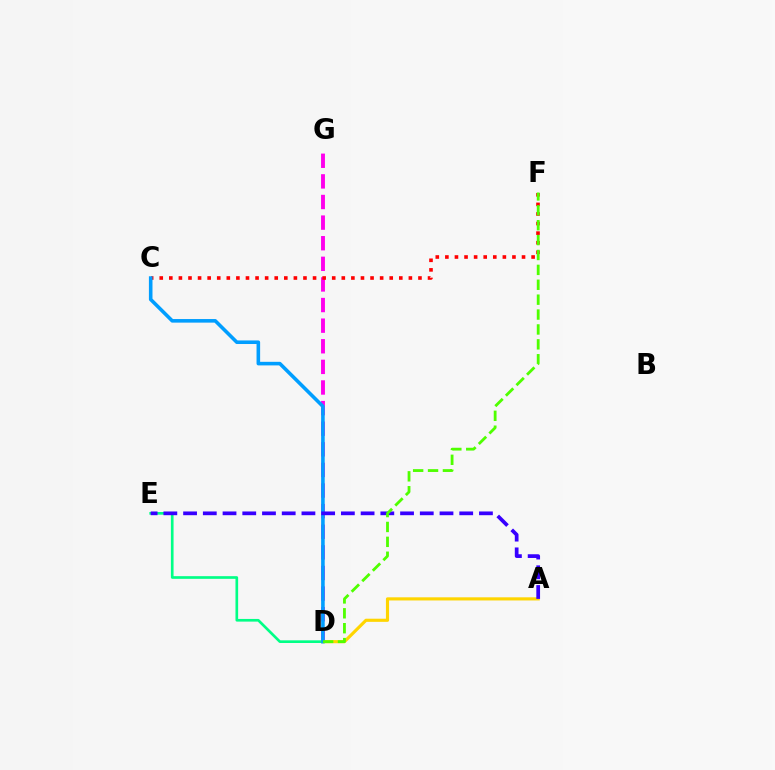{('D', 'E'): [{'color': '#00ff86', 'line_style': 'solid', 'thickness': 1.92}], ('D', 'G'): [{'color': '#ff00ed', 'line_style': 'dashed', 'thickness': 2.8}], ('C', 'F'): [{'color': '#ff0000', 'line_style': 'dotted', 'thickness': 2.6}], ('A', 'D'): [{'color': '#ffd500', 'line_style': 'solid', 'thickness': 2.26}], ('C', 'D'): [{'color': '#009eff', 'line_style': 'solid', 'thickness': 2.58}], ('A', 'E'): [{'color': '#3700ff', 'line_style': 'dashed', 'thickness': 2.68}], ('D', 'F'): [{'color': '#4fff00', 'line_style': 'dashed', 'thickness': 2.02}]}